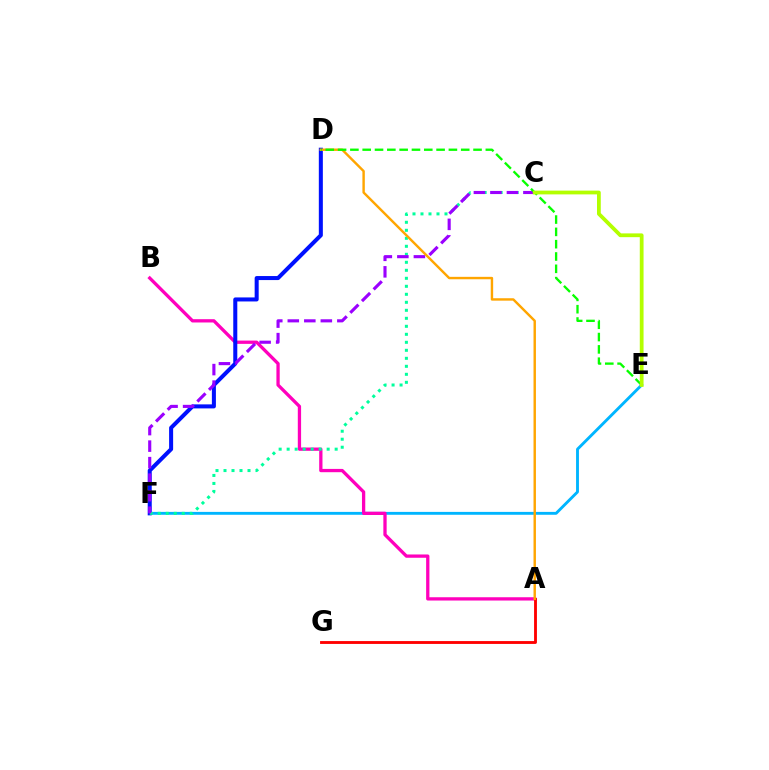{('E', 'F'): [{'color': '#00b5ff', 'line_style': 'solid', 'thickness': 2.07}], ('A', 'B'): [{'color': '#ff00bd', 'line_style': 'solid', 'thickness': 2.37}], ('D', 'F'): [{'color': '#0010ff', 'line_style': 'solid', 'thickness': 2.9}], ('A', 'G'): [{'color': '#ff0000', 'line_style': 'solid', 'thickness': 2.05}], ('C', 'F'): [{'color': '#00ff9d', 'line_style': 'dotted', 'thickness': 2.17}, {'color': '#9b00ff', 'line_style': 'dashed', 'thickness': 2.24}], ('A', 'D'): [{'color': '#ffa500', 'line_style': 'solid', 'thickness': 1.74}], ('D', 'E'): [{'color': '#08ff00', 'line_style': 'dashed', 'thickness': 1.67}], ('C', 'E'): [{'color': '#b3ff00', 'line_style': 'solid', 'thickness': 2.72}]}